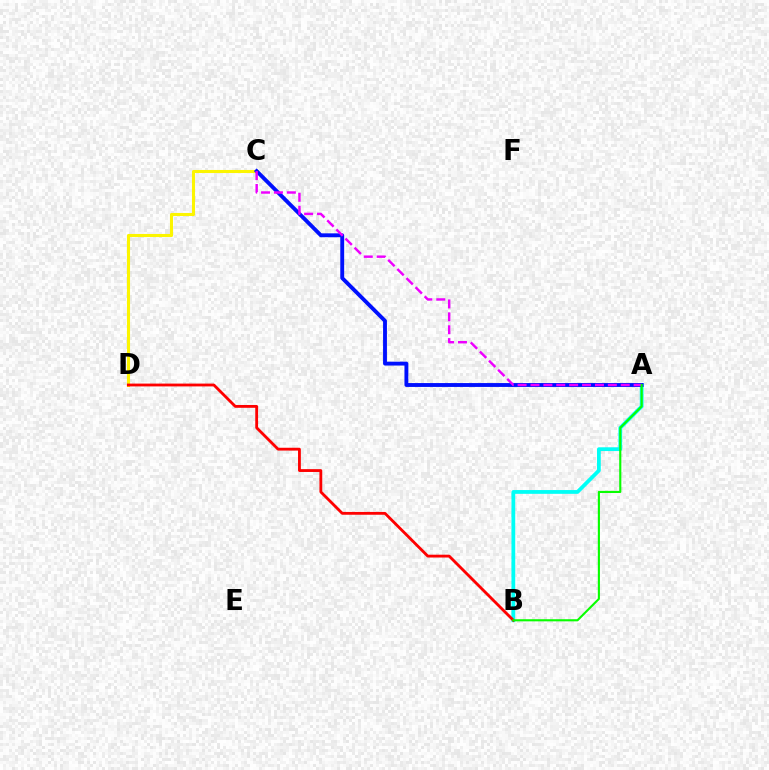{('C', 'D'): [{'color': '#fcf500', 'line_style': 'solid', 'thickness': 2.21}], ('A', 'B'): [{'color': '#00fff6', 'line_style': 'solid', 'thickness': 2.71}, {'color': '#08ff00', 'line_style': 'solid', 'thickness': 1.53}], ('B', 'D'): [{'color': '#ff0000', 'line_style': 'solid', 'thickness': 2.03}], ('A', 'C'): [{'color': '#0010ff', 'line_style': 'solid', 'thickness': 2.79}, {'color': '#ee00ff', 'line_style': 'dashed', 'thickness': 1.75}]}